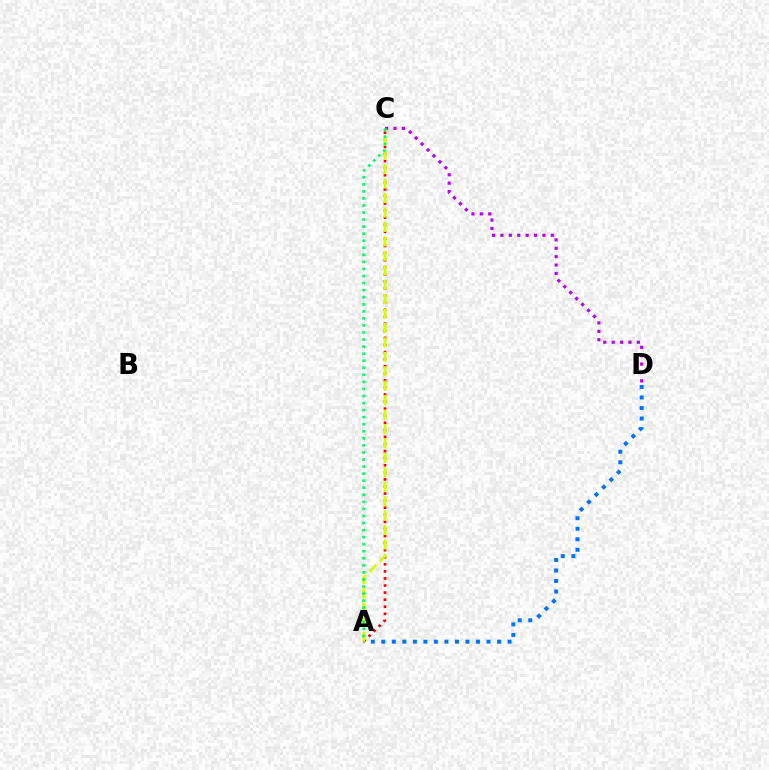{('C', 'D'): [{'color': '#b900ff', 'line_style': 'dotted', 'thickness': 2.28}], ('A', 'D'): [{'color': '#0074ff', 'line_style': 'dotted', 'thickness': 2.86}], ('A', 'C'): [{'color': '#ff0000', 'line_style': 'dotted', 'thickness': 1.92}, {'color': '#d1ff00', 'line_style': 'dashed', 'thickness': 1.96}, {'color': '#00ff5c', 'line_style': 'dotted', 'thickness': 1.92}]}